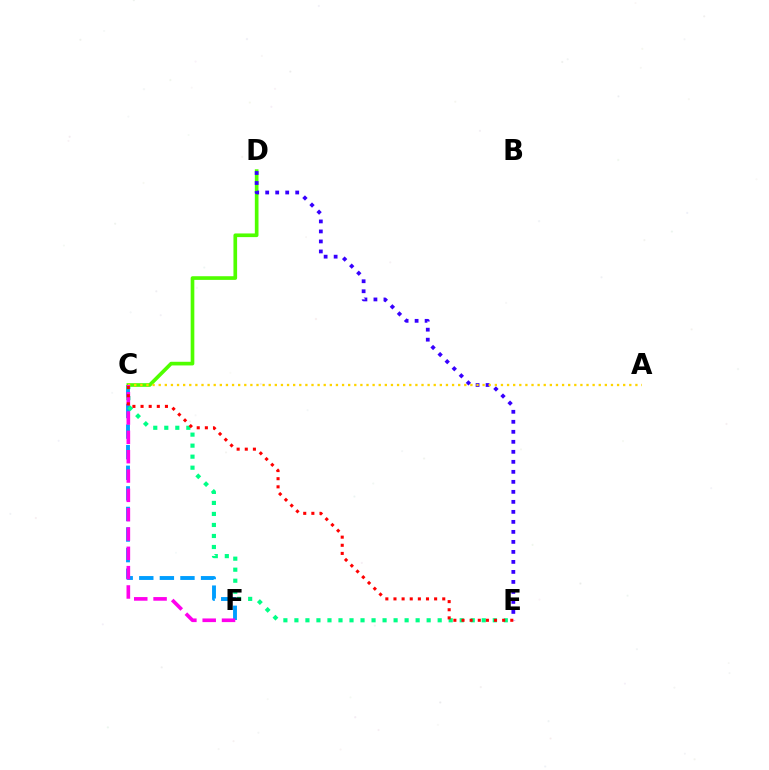{('C', 'F'): [{'color': '#009eff', 'line_style': 'dashed', 'thickness': 2.8}, {'color': '#ff00ed', 'line_style': 'dashed', 'thickness': 2.63}], ('C', 'E'): [{'color': '#00ff86', 'line_style': 'dotted', 'thickness': 2.99}, {'color': '#ff0000', 'line_style': 'dotted', 'thickness': 2.21}], ('C', 'D'): [{'color': '#4fff00', 'line_style': 'solid', 'thickness': 2.64}], ('D', 'E'): [{'color': '#3700ff', 'line_style': 'dotted', 'thickness': 2.72}], ('A', 'C'): [{'color': '#ffd500', 'line_style': 'dotted', 'thickness': 1.66}]}